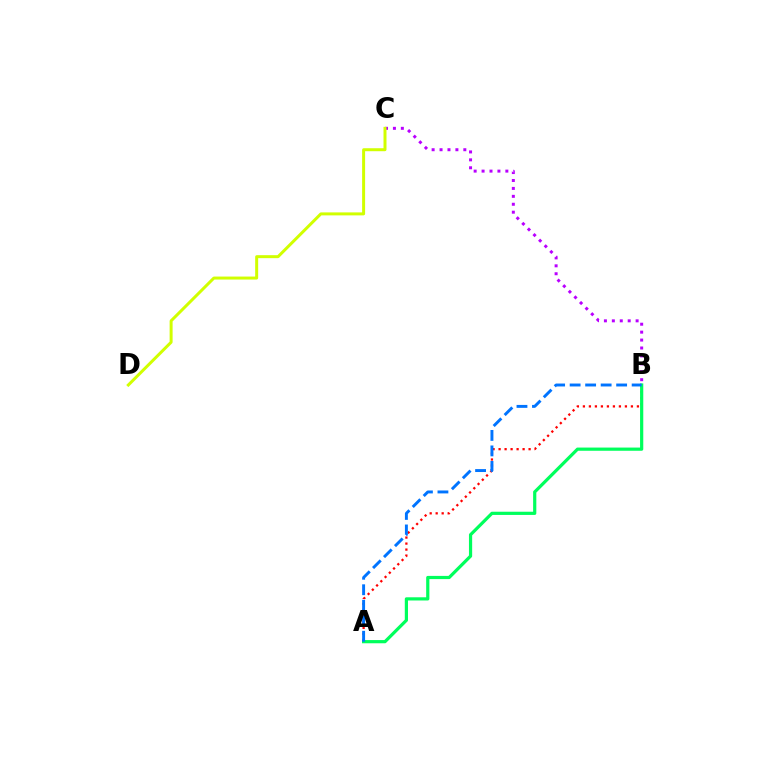{('A', 'B'): [{'color': '#ff0000', 'line_style': 'dotted', 'thickness': 1.63}, {'color': '#00ff5c', 'line_style': 'solid', 'thickness': 2.31}, {'color': '#0074ff', 'line_style': 'dashed', 'thickness': 2.11}], ('B', 'C'): [{'color': '#b900ff', 'line_style': 'dotted', 'thickness': 2.15}], ('C', 'D'): [{'color': '#d1ff00', 'line_style': 'solid', 'thickness': 2.15}]}